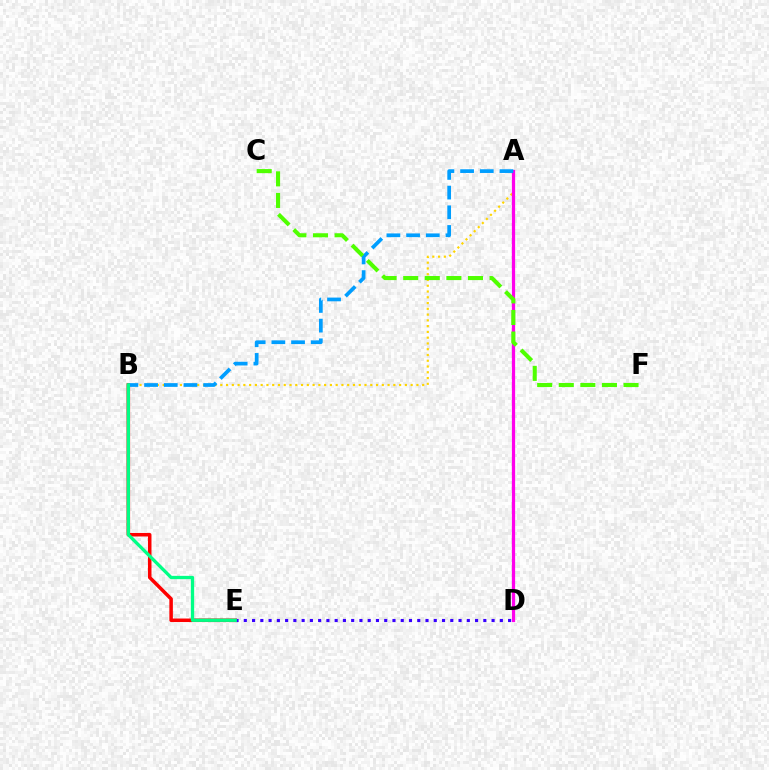{('B', 'E'): [{'color': '#ff0000', 'line_style': 'solid', 'thickness': 2.53}, {'color': '#00ff86', 'line_style': 'solid', 'thickness': 2.37}], ('A', 'B'): [{'color': '#ffd500', 'line_style': 'dotted', 'thickness': 1.57}, {'color': '#009eff', 'line_style': 'dashed', 'thickness': 2.68}], ('A', 'D'): [{'color': '#ff00ed', 'line_style': 'solid', 'thickness': 2.34}], ('D', 'E'): [{'color': '#3700ff', 'line_style': 'dotted', 'thickness': 2.24}], ('C', 'F'): [{'color': '#4fff00', 'line_style': 'dashed', 'thickness': 2.93}]}